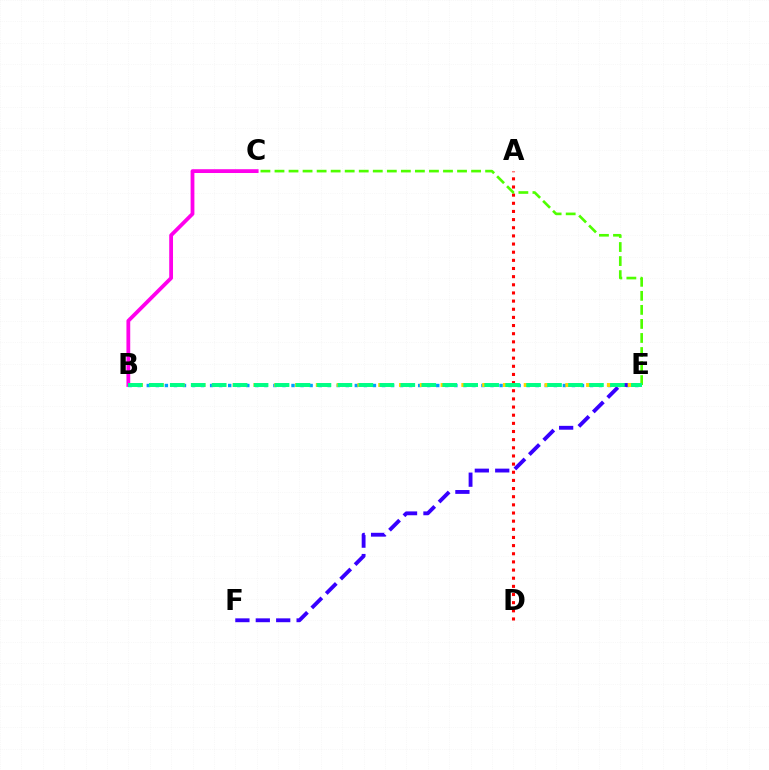{('A', 'D'): [{'color': '#ff0000', 'line_style': 'dotted', 'thickness': 2.21}], ('B', 'C'): [{'color': '#ff00ed', 'line_style': 'solid', 'thickness': 2.73}], ('B', 'E'): [{'color': '#009eff', 'line_style': 'dotted', 'thickness': 2.46}, {'color': '#ffd500', 'line_style': 'dotted', 'thickness': 2.82}, {'color': '#00ff86', 'line_style': 'dashed', 'thickness': 2.85}], ('C', 'E'): [{'color': '#4fff00', 'line_style': 'dashed', 'thickness': 1.91}], ('E', 'F'): [{'color': '#3700ff', 'line_style': 'dashed', 'thickness': 2.77}]}